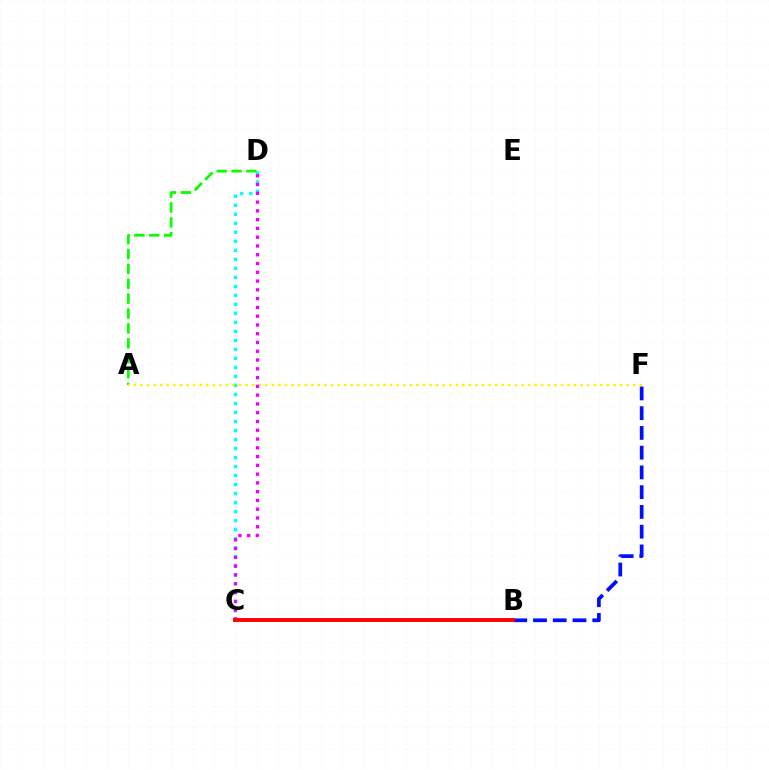{('C', 'D'): [{'color': '#00fff6', 'line_style': 'dotted', 'thickness': 2.45}, {'color': '#ee00ff', 'line_style': 'dotted', 'thickness': 2.38}], ('A', 'D'): [{'color': '#08ff00', 'line_style': 'dashed', 'thickness': 2.02}], ('B', 'F'): [{'color': '#0010ff', 'line_style': 'dashed', 'thickness': 2.68}], ('A', 'F'): [{'color': '#fcf500', 'line_style': 'dotted', 'thickness': 1.78}], ('B', 'C'): [{'color': '#ff0000', 'line_style': 'solid', 'thickness': 2.8}]}